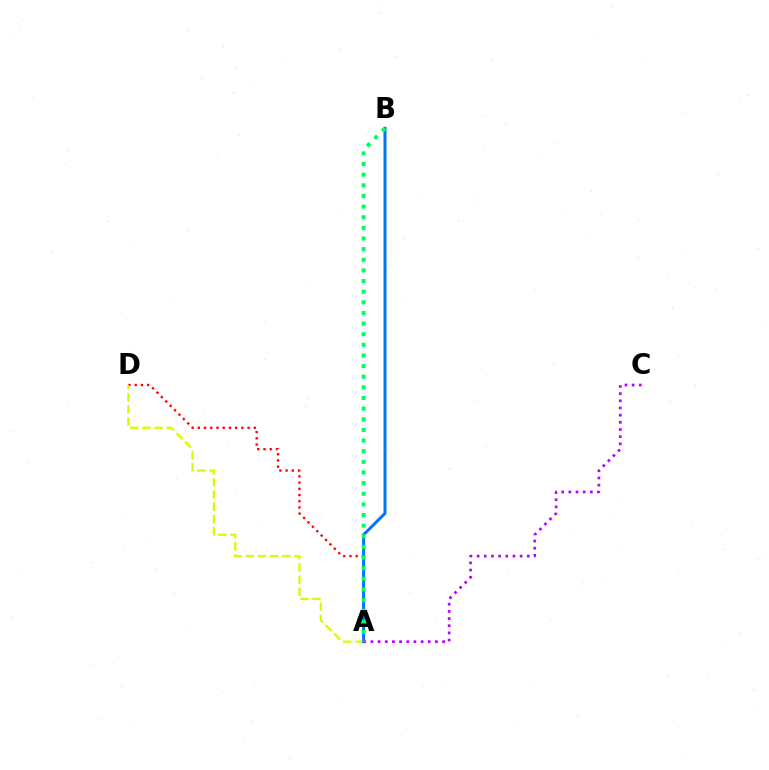{('A', 'D'): [{'color': '#ff0000', 'line_style': 'dotted', 'thickness': 1.69}, {'color': '#d1ff00', 'line_style': 'dashed', 'thickness': 1.65}], ('A', 'B'): [{'color': '#0074ff', 'line_style': 'solid', 'thickness': 2.17}, {'color': '#00ff5c', 'line_style': 'dotted', 'thickness': 2.89}], ('A', 'C'): [{'color': '#b900ff', 'line_style': 'dotted', 'thickness': 1.95}]}